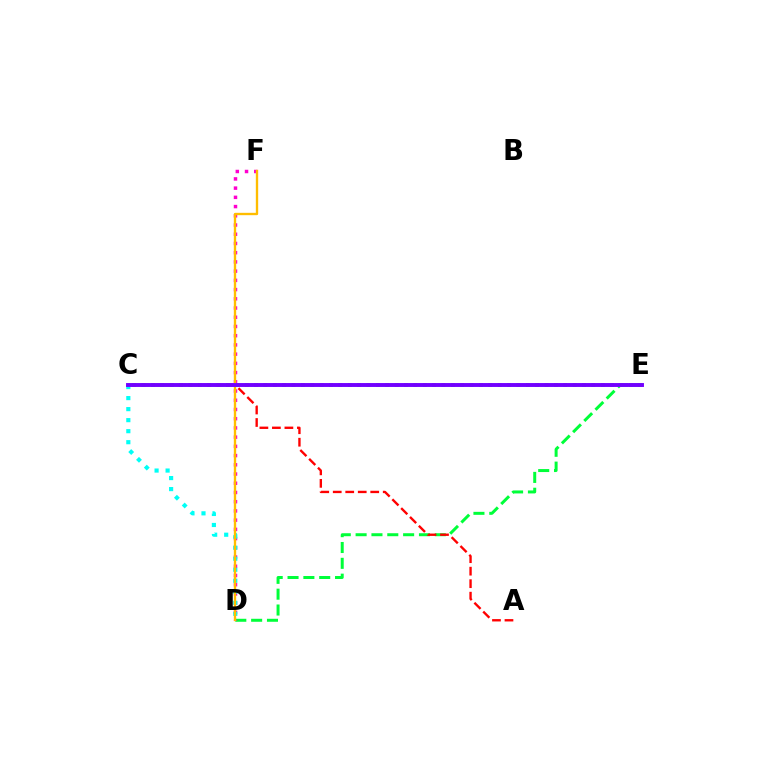{('D', 'E'): [{'color': '#00ff39', 'line_style': 'dashed', 'thickness': 2.15}], ('D', 'F'): [{'color': '#ff00cf', 'line_style': 'dotted', 'thickness': 2.51}, {'color': '#ffbd00', 'line_style': 'solid', 'thickness': 1.69}], ('C', 'E'): [{'color': '#004bff', 'line_style': 'dotted', 'thickness': 2.55}, {'color': '#84ff00', 'line_style': 'dotted', 'thickness': 2.54}, {'color': '#7200ff', 'line_style': 'solid', 'thickness': 2.81}], ('C', 'D'): [{'color': '#00fff6', 'line_style': 'dotted', 'thickness': 2.99}], ('A', 'C'): [{'color': '#ff0000', 'line_style': 'dashed', 'thickness': 1.7}]}